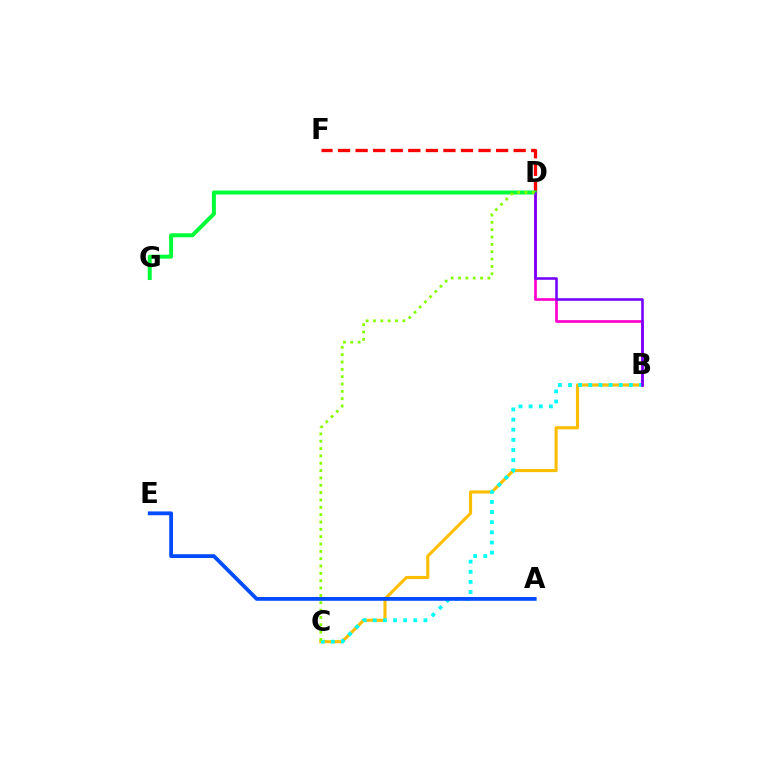{('B', 'D'): [{'color': '#ff00cf', 'line_style': 'solid', 'thickness': 1.94}, {'color': '#7200ff', 'line_style': 'solid', 'thickness': 1.83}], ('B', 'C'): [{'color': '#ffbd00', 'line_style': 'solid', 'thickness': 2.23}, {'color': '#00fff6', 'line_style': 'dotted', 'thickness': 2.75}], ('D', 'F'): [{'color': '#ff0000', 'line_style': 'dashed', 'thickness': 2.39}], ('D', 'G'): [{'color': '#00ff39', 'line_style': 'solid', 'thickness': 2.86}], ('A', 'E'): [{'color': '#004bff', 'line_style': 'solid', 'thickness': 2.73}], ('C', 'D'): [{'color': '#84ff00', 'line_style': 'dotted', 'thickness': 1.99}]}